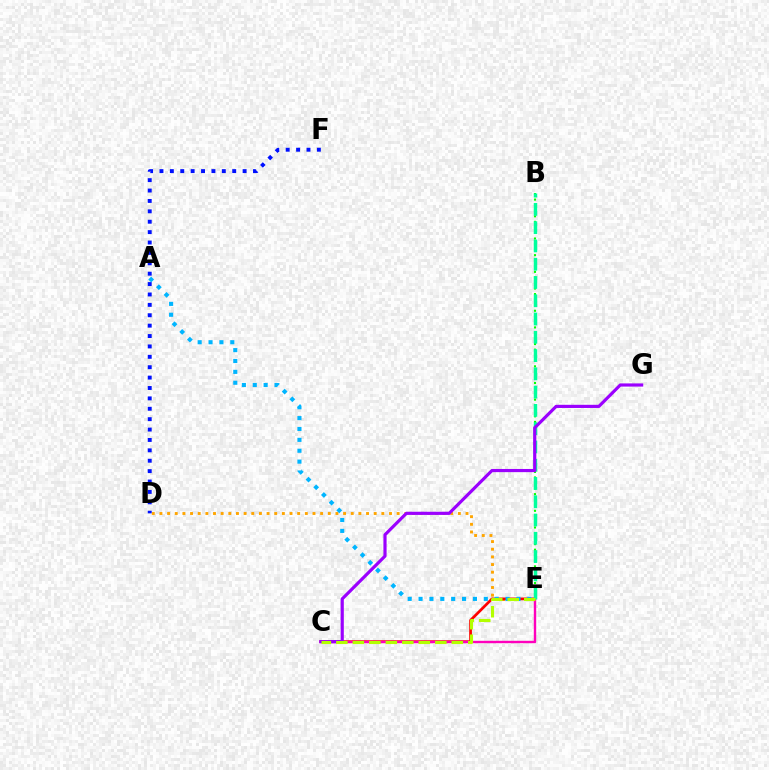{('D', 'E'): [{'color': '#ffa500', 'line_style': 'dotted', 'thickness': 2.08}], ('B', 'E'): [{'color': '#08ff00', 'line_style': 'dotted', 'thickness': 1.51}, {'color': '#00ff9d', 'line_style': 'dashed', 'thickness': 2.48}], ('C', 'E'): [{'color': '#ff0000', 'line_style': 'solid', 'thickness': 1.97}, {'color': '#ff00bd', 'line_style': 'solid', 'thickness': 1.73}, {'color': '#b3ff00', 'line_style': 'dashed', 'thickness': 2.24}], ('A', 'E'): [{'color': '#00b5ff', 'line_style': 'dotted', 'thickness': 2.95}], ('D', 'F'): [{'color': '#0010ff', 'line_style': 'dotted', 'thickness': 2.82}], ('C', 'G'): [{'color': '#9b00ff', 'line_style': 'solid', 'thickness': 2.28}]}